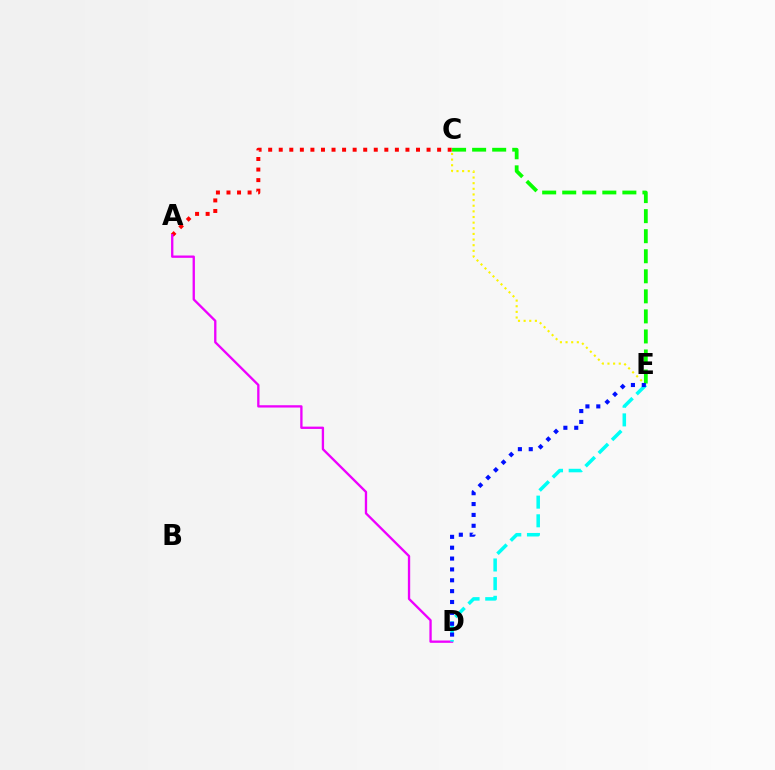{('A', 'C'): [{'color': '#ff0000', 'line_style': 'dotted', 'thickness': 2.87}], ('A', 'D'): [{'color': '#ee00ff', 'line_style': 'solid', 'thickness': 1.67}], ('C', 'E'): [{'color': '#fcf500', 'line_style': 'dotted', 'thickness': 1.53}, {'color': '#08ff00', 'line_style': 'dashed', 'thickness': 2.72}], ('D', 'E'): [{'color': '#00fff6', 'line_style': 'dashed', 'thickness': 2.54}, {'color': '#0010ff', 'line_style': 'dotted', 'thickness': 2.95}]}